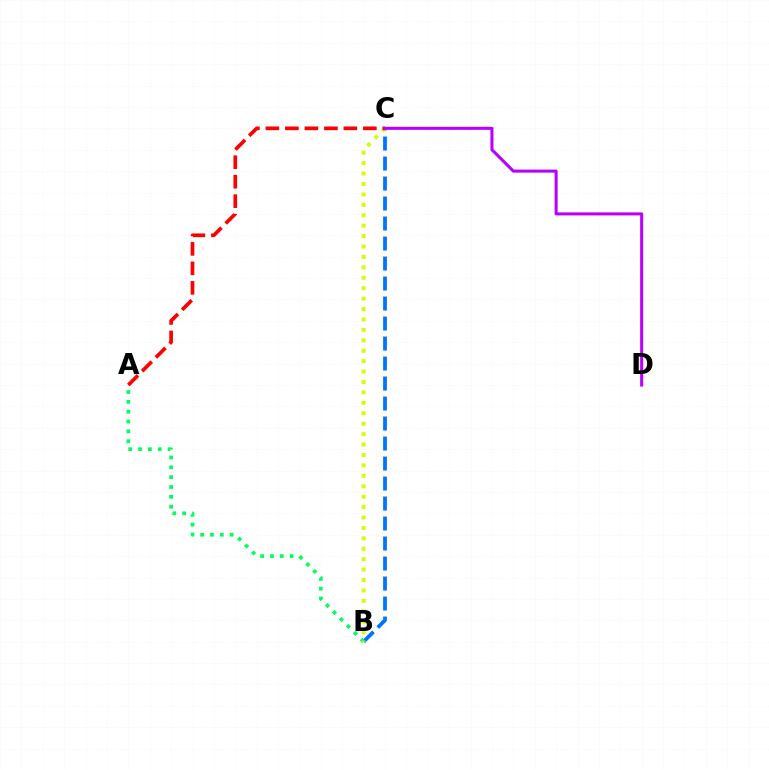{('B', 'C'): [{'color': '#0074ff', 'line_style': 'dashed', 'thickness': 2.72}, {'color': '#d1ff00', 'line_style': 'dotted', 'thickness': 2.83}], ('A', 'B'): [{'color': '#00ff5c', 'line_style': 'dotted', 'thickness': 2.67}], ('A', 'C'): [{'color': '#ff0000', 'line_style': 'dashed', 'thickness': 2.65}], ('C', 'D'): [{'color': '#b900ff', 'line_style': 'solid', 'thickness': 2.19}]}